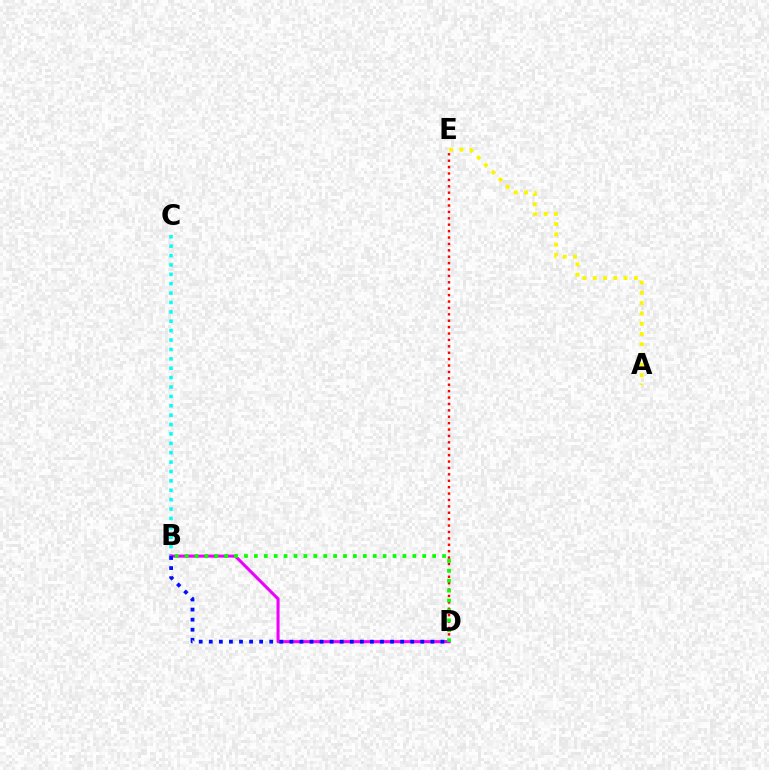{('B', 'C'): [{'color': '#00fff6', 'line_style': 'dotted', 'thickness': 2.55}], ('B', 'D'): [{'color': '#ee00ff', 'line_style': 'solid', 'thickness': 2.21}, {'color': '#0010ff', 'line_style': 'dotted', 'thickness': 2.74}, {'color': '#08ff00', 'line_style': 'dotted', 'thickness': 2.69}], ('D', 'E'): [{'color': '#ff0000', 'line_style': 'dotted', 'thickness': 1.74}], ('A', 'E'): [{'color': '#fcf500', 'line_style': 'dotted', 'thickness': 2.79}]}